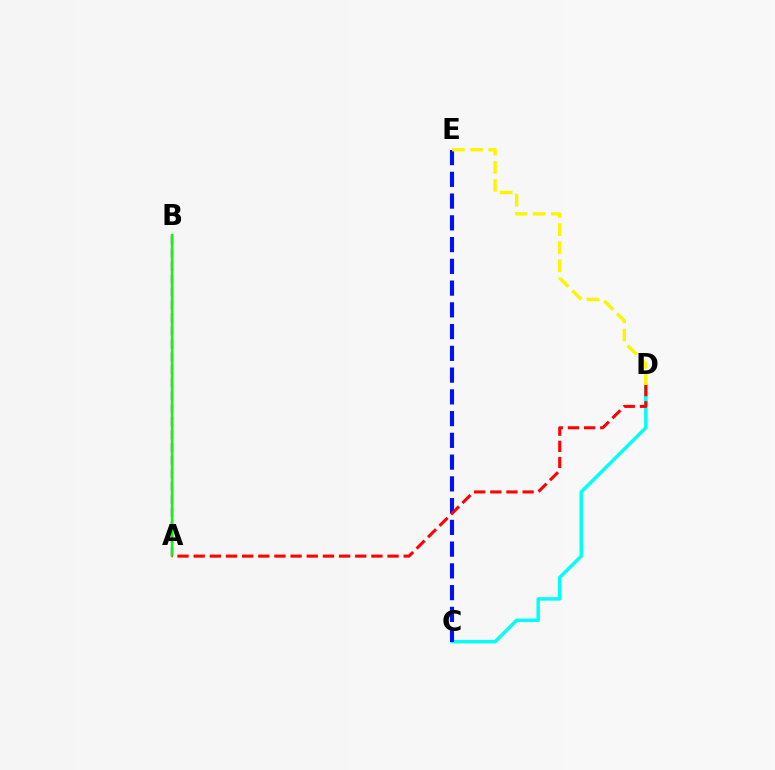{('C', 'D'): [{'color': '#00fff6', 'line_style': 'solid', 'thickness': 2.48}], ('A', 'B'): [{'color': '#ee00ff', 'line_style': 'dashed', 'thickness': 1.76}, {'color': '#08ff00', 'line_style': 'solid', 'thickness': 1.73}], ('C', 'E'): [{'color': '#0010ff', 'line_style': 'dashed', 'thickness': 2.95}], ('A', 'D'): [{'color': '#ff0000', 'line_style': 'dashed', 'thickness': 2.19}], ('D', 'E'): [{'color': '#fcf500', 'line_style': 'dashed', 'thickness': 2.46}]}